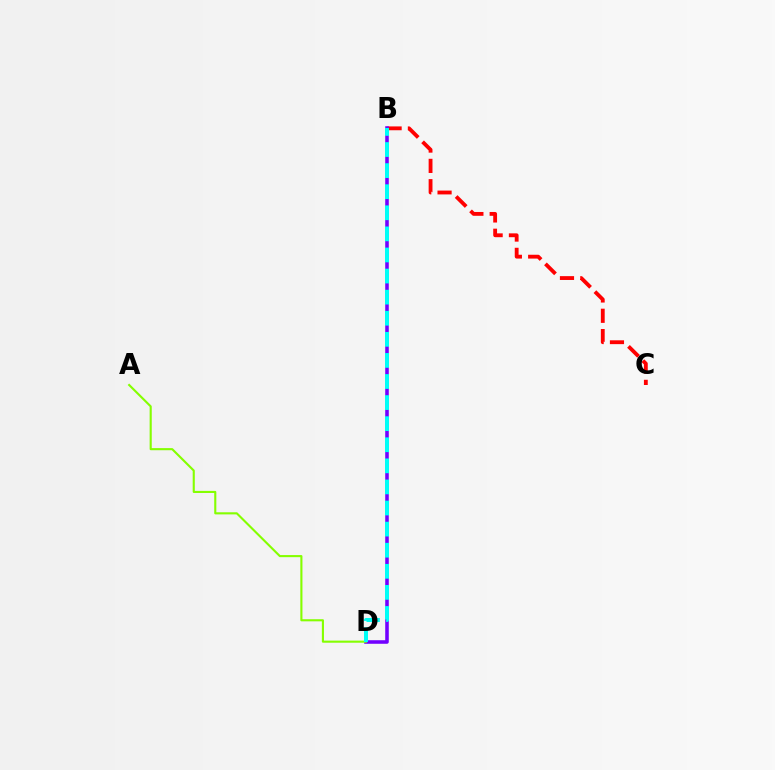{('B', 'C'): [{'color': '#ff0000', 'line_style': 'dashed', 'thickness': 2.76}], ('B', 'D'): [{'color': '#7200ff', 'line_style': 'solid', 'thickness': 2.56}, {'color': '#00fff6', 'line_style': 'dashed', 'thickness': 2.86}], ('A', 'D'): [{'color': '#84ff00', 'line_style': 'solid', 'thickness': 1.52}]}